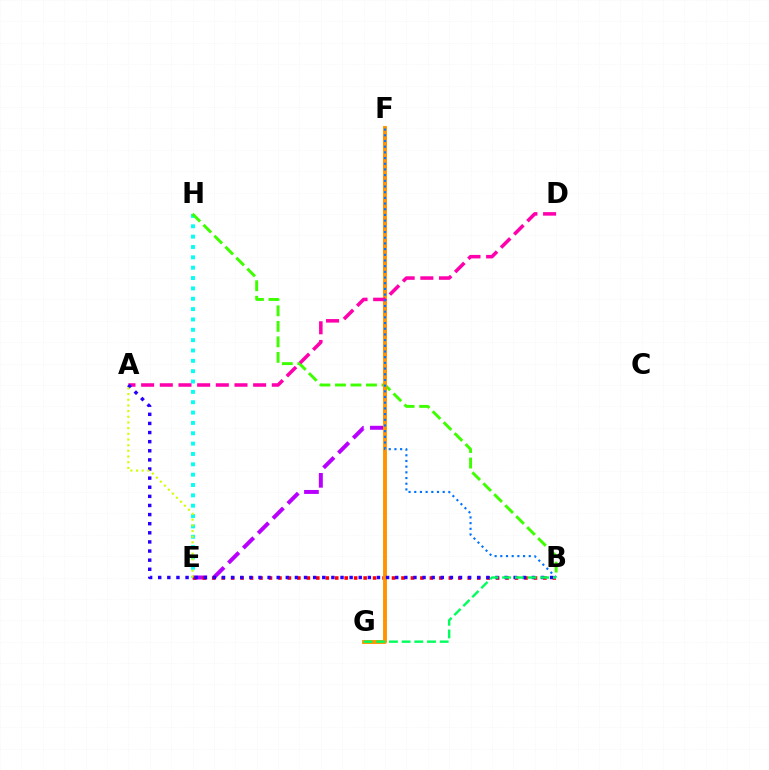{('E', 'F'): [{'color': '#b900ff', 'line_style': 'dashed', 'thickness': 2.85}], ('E', 'H'): [{'color': '#00fff6', 'line_style': 'dotted', 'thickness': 2.81}], ('B', 'E'): [{'color': '#ff0000', 'line_style': 'dotted', 'thickness': 2.57}], ('B', 'H'): [{'color': '#3dff00', 'line_style': 'dashed', 'thickness': 2.11}], ('F', 'G'): [{'color': '#ff9400', 'line_style': 'solid', 'thickness': 2.8}], ('A', 'D'): [{'color': '#ff00ac', 'line_style': 'dashed', 'thickness': 2.54}], ('B', 'F'): [{'color': '#0074ff', 'line_style': 'dotted', 'thickness': 1.55}], ('A', 'B'): [{'color': '#2500ff', 'line_style': 'dotted', 'thickness': 2.48}], ('A', 'E'): [{'color': '#d1ff00', 'line_style': 'dotted', 'thickness': 1.54}], ('B', 'G'): [{'color': '#00ff5c', 'line_style': 'dashed', 'thickness': 1.72}]}